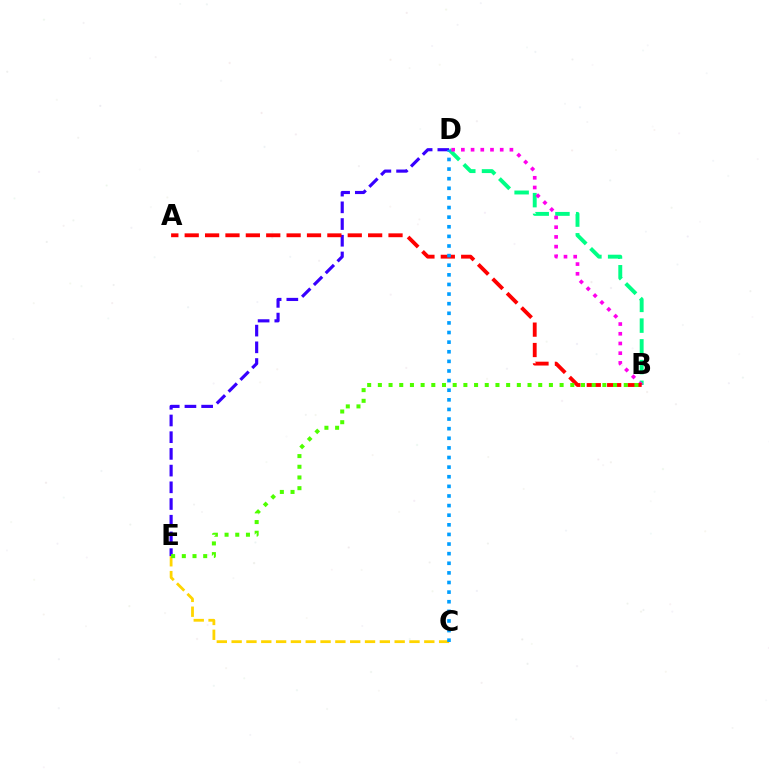{('B', 'D'): [{'color': '#00ff86', 'line_style': 'dashed', 'thickness': 2.82}, {'color': '#ff00ed', 'line_style': 'dotted', 'thickness': 2.64}], ('D', 'E'): [{'color': '#3700ff', 'line_style': 'dashed', 'thickness': 2.27}], ('C', 'E'): [{'color': '#ffd500', 'line_style': 'dashed', 'thickness': 2.01}], ('A', 'B'): [{'color': '#ff0000', 'line_style': 'dashed', 'thickness': 2.77}], ('C', 'D'): [{'color': '#009eff', 'line_style': 'dotted', 'thickness': 2.61}], ('B', 'E'): [{'color': '#4fff00', 'line_style': 'dotted', 'thickness': 2.9}]}